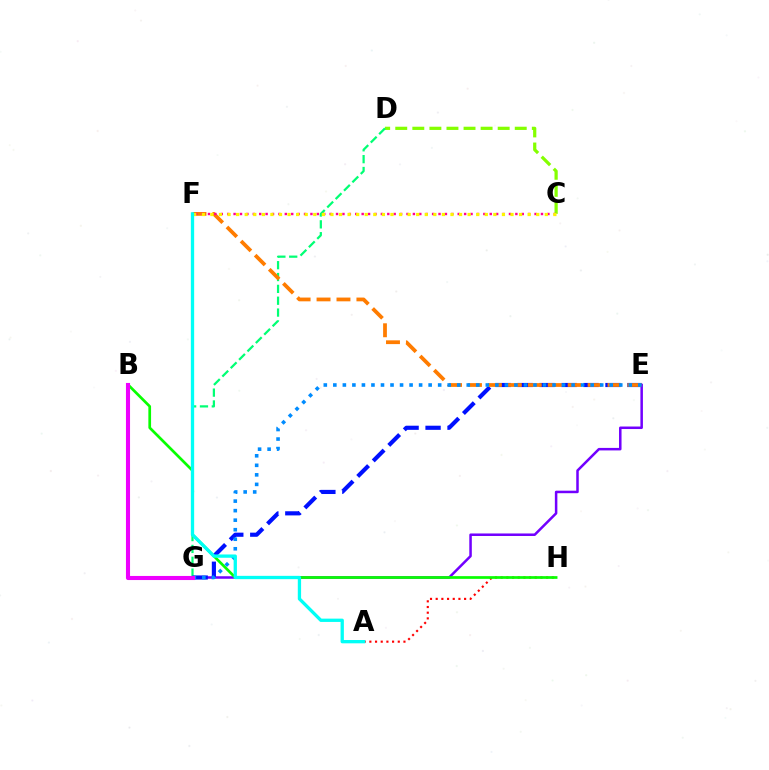{('A', 'H'): [{'color': '#ff0000', 'line_style': 'dotted', 'thickness': 1.54}], ('C', 'D'): [{'color': '#84ff00', 'line_style': 'dashed', 'thickness': 2.32}], ('D', 'G'): [{'color': '#00ff74', 'line_style': 'dashed', 'thickness': 1.61}], ('E', 'G'): [{'color': '#7200ff', 'line_style': 'solid', 'thickness': 1.81}, {'color': '#0010ff', 'line_style': 'dashed', 'thickness': 2.98}, {'color': '#008cff', 'line_style': 'dotted', 'thickness': 2.59}], ('B', 'H'): [{'color': '#08ff00', 'line_style': 'solid', 'thickness': 1.95}], ('E', 'F'): [{'color': '#ff7c00', 'line_style': 'dashed', 'thickness': 2.71}], ('C', 'F'): [{'color': '#ff0094', 'line_style': 'dotted', 'thickness': 1.74}, {'color': '#fcf500', 'line_style': 'dotted', 'thickness': 2.33}], ('B', 'G'): [{'color': '#ee00ff', 'line_style': 'solid', 'thickness': 2.95}], ('A', 'F'): [{'color': '#00fff6', 'line_style': 'solid', 'thickness': 2.38}]}